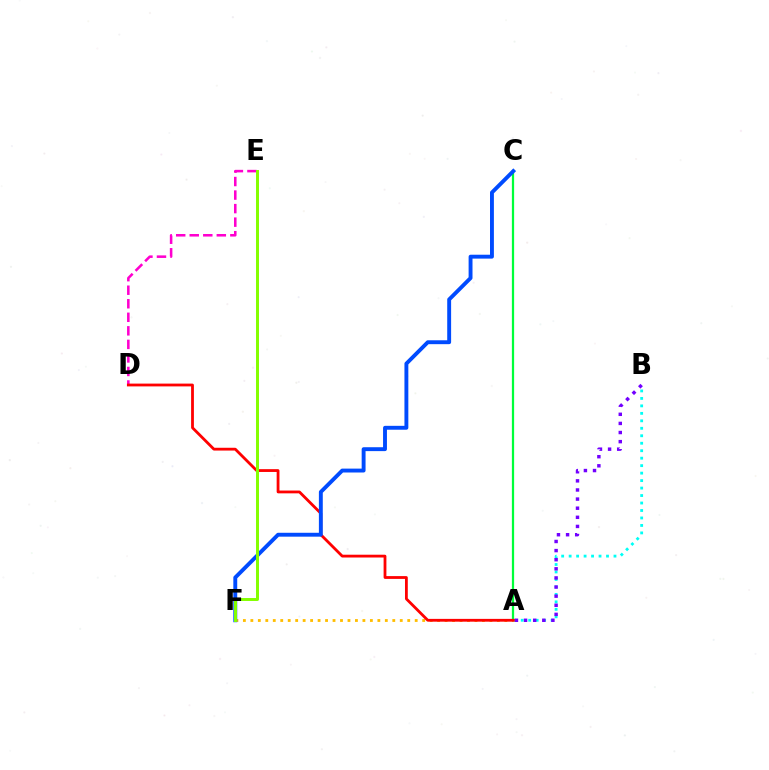{('A', 'B'): [{'color': '#00fff6', 'line_style': 'dotted', 'thickness': 2.03}, {'color': '#7200ff', 'line_style': 'dotted', 'thickness': 2.48}], ('A', 'F'): [{'color': '#ffbd00', 'line_style': 'dotted', 'thickness': 2.03}], ('D', 'E'): [{'color': '#ff00cf', 'line_style': 'dashed', 'thickness': 1.84}], ('A', 'C'): [{'color': '#00ff39', 'line_style': 'solid', 'thickness': 1.61}], ('A', 'D'): [{'color': '#ff0000', 'line_style': 'solid', 'thickness': 2.02}], ('C', 'F'): [{'color': '#004bff', 'line_style': 'solid', 'thickness': 2.8}], ('E', 'F'): [{'color': '#84ff00', 'line_style': 'solid', 'thickness': 2.14}]}